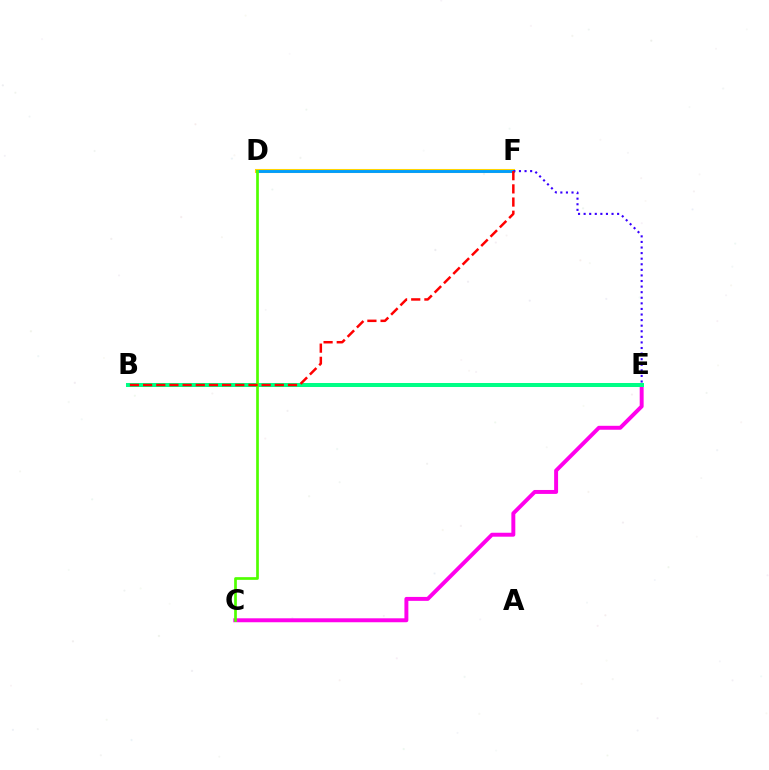{('C', 'E'): [{'color': '#ff00ed', 'line_style': 'solid', 'thickness': 2.84}], ('D', 'F'): [{'color': '#ffd500', 'line_style': 'solid', 'thickness': 2.93}, {'color': '#009eff', 'line_style': 'solid', 'thickness': 2.08}], ('B', 'E'): [{'color': '#00ff86', 'line_style': 'solid', 'thickness': 2.89}], ('E', 'F'): [{'color': '#3700ff', 'line_style': 'dotted', 'thickness': 1.52}], ('C', 'D'): [{'color': '#4fff00', 'line_style': 'solid', 'thickness': 1.94}], ('B', 'F'): [{'color': '#ff0000', 'line_style': 'dashed', 'thickness': 1.79}]}